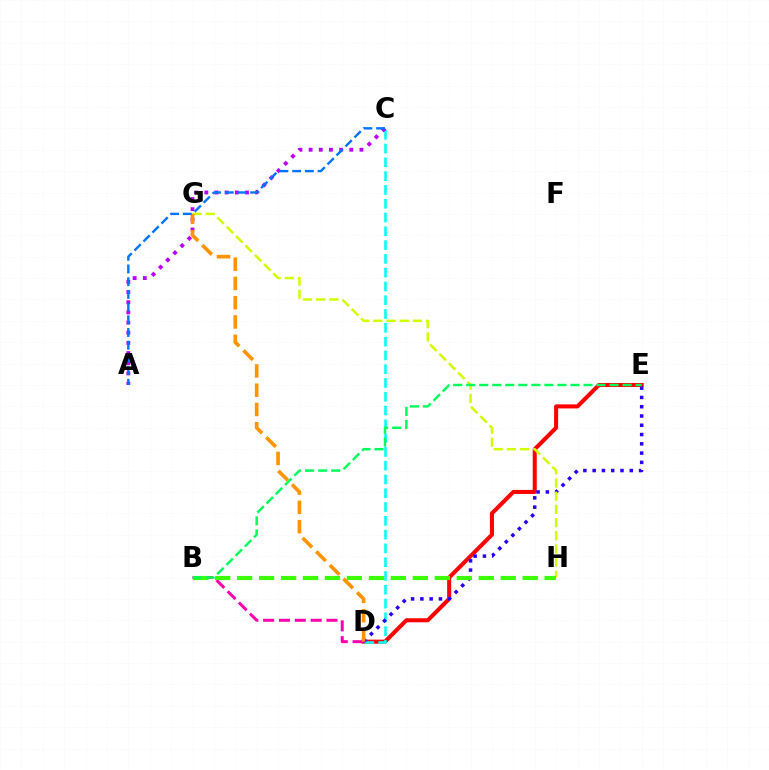{('D', 'E'): [{'color': '#ff0000', 'line_style': 'solid', 'thickness': 2.92}, {'color': '#2500ff', 'line_style': 'dotted', 'thickness': 2.52}], ('C', 'D'): [{'color': '#00fff6', 'line_style': 'dashed', 'thickness': 1.87}], ('A', 'C'): [{'color': '#b900ff', 'line_style': 'dotted', 'thickness': 2.76}, {'color': '#0074ff', 'line_style': 'dashed', 'thickness': 1.73}], ('B', 'D'): [{'color': '#ff00ac', 'line_style': 'dashed', 'thickness': 2.15}], ('G', 'H'): [{'color': '#d1ff00', 'line_style': 'dashed', 'thickness': 1.79}], ('B', 'H'): [{'color': '#3dff00', 'line_style': 'dashed', 'thickness': 2.98}], ('D', 'G'): [{'color': '#ff9400', 'line_style': 'dashed', 'thickness': 2.62}], ('B', 'E'): [{'color': '#00ff5c', 'line_style': 'dashed', 'thickness': 1.77}]}